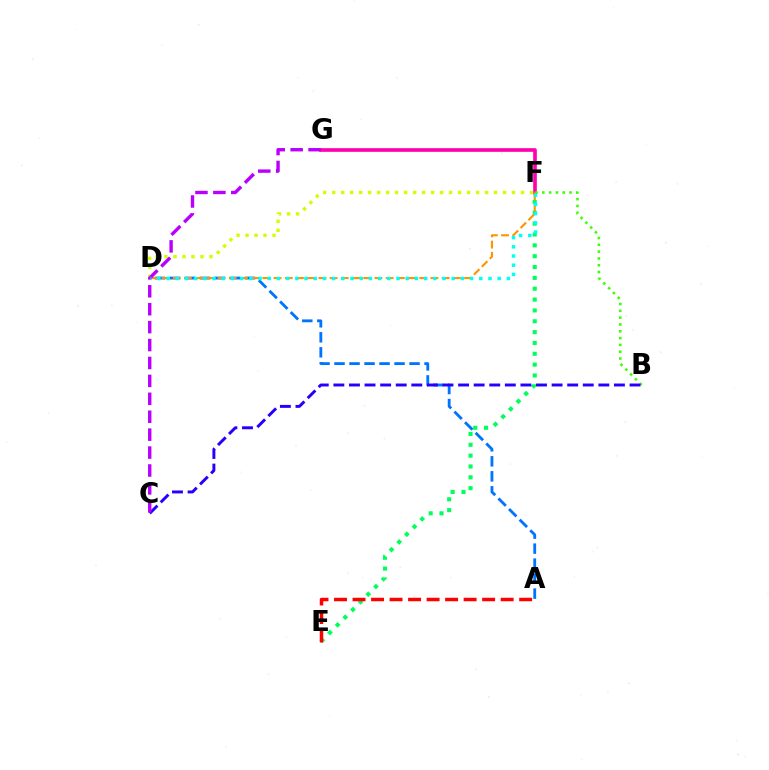{('E', 'F'): [{'color': '#00ff5c', 'line_style': 'dotted', 'thickness': 2.95}], ('F', 'G'): [{'color': '#ff00ac', 'line_style': 'solid', 'thickness': 2.63}], ('A', 'D'): [{'color': '#0074ff', 'line_style': 'dashed', 'thickness': 2.04}], ('B', 'F'): [{'color': '#3dff00', 'line_style': 'dotted', 'thickness': 1.85}], ('D', 'F'): [{'color': '#ff9400', 'line_style': 'dashed', 'thickness': 1.52}, {'color': '#d1ff00', 'line_style': 'dotted', 'thickness': 2.44}, {'color': '#00fff6', 'line_style': 'dotted', 'thickness': 2.5}], ('B', 'C'): [{'color': '#2500ff', 'line_style': 'dashed', 'thickness': 2.12}], ('C', 'G'): [{'color': '#b900ff', 'line_style': 'dashed', 'thickness': 2.43}], ('A', 'E'): [{'color': '#ff0000', 'line_style': 'dashed', 'thickness': 2.52}]}